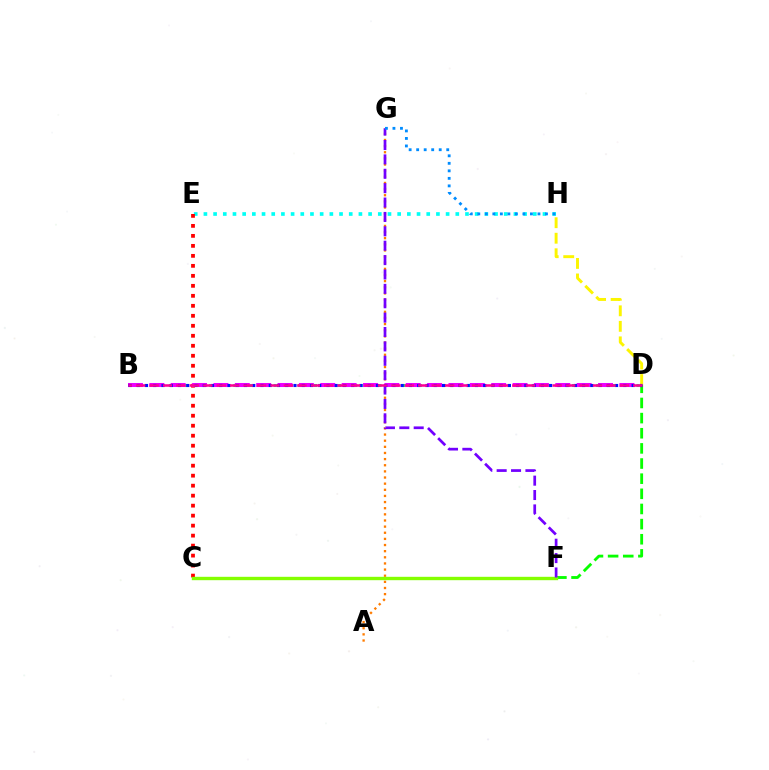{('D', 'F'): [{'color': '#08ff00', 'line_style': 'dashed', 'thickness': 2.06}], ('E', 'H'): [{'color': '#00fff6', 'line_style': 'dotted', 'thickness': 2.63}], ('A', 'G'): [{'color': '#ff7c00', 'line_style': 'dotted', 'thickness': 1.67}], ('C', 'E'): [{'color': '#ff0000', 'line_style': 'dotted', 'thickness': 2.71}], ('B', 'D'): [{'color': '#00ff74', 'line_style': 'dotted', 'thickness': 2.19}, {'color': '#ee00ff', 'line_style': 'dashed', 'thickness': 2.9}, {'color': '#0010ff', 'line_style': 'dotted', 'thickness': 2.24}, {'color': '#ff0094', 'line_style': 'dashed', 'thickness': 1.83}], ('C', 'F'): [{'color': '#84ff00', 'line_style': 'solid', 'thickness': 2.43}], ('F', 'G'): [{'color': '#7200ff', 'line_style': 'dashed', 'thickness': 1.95}], ('D', 'H'): [{'color': '#fcf500', 'line_style': 'dashed', 'thickness': 2.11}], ('G', 'H'): [{'color': '#008cff', 'line_style': 'dotted', 'thickness': 2.04}]}